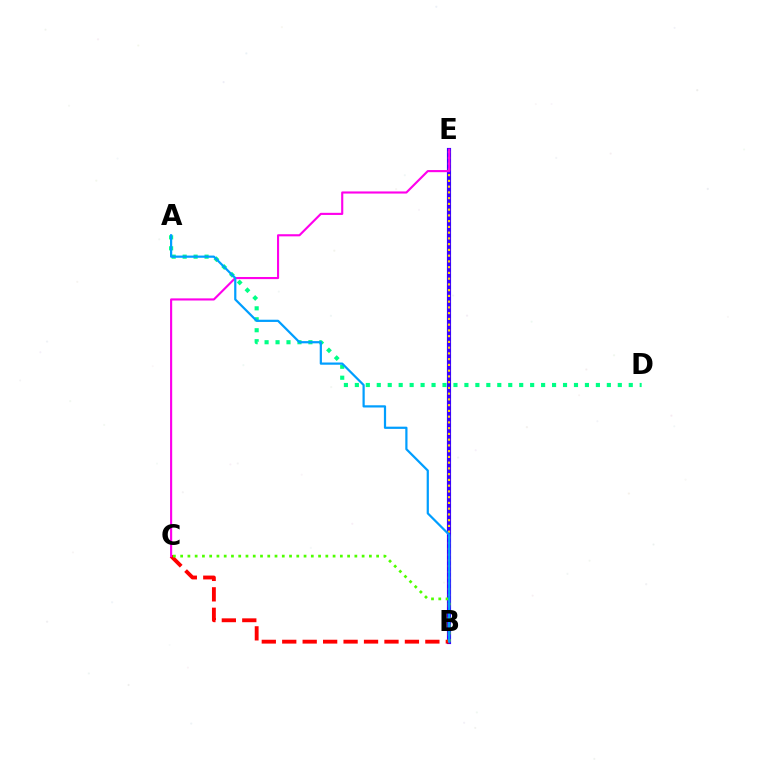{('B', 'E'): [{'color': '#3700ff', 'line_style': 'solid', 'thickness': 2.99}, {'color': '#ffd500', 'line_style': 'dotted', 'thickness': 1.56}], ('B', 'C'): [{'color': '#ff0000', 'line_style': 'dashed', 'thickness': 2.78}, {'color': '#4fff00', 'line_style': 'dotted', 'thickness': 1.97}], ('C', 'E'): [{'color': '#ff00ed', 'line_style': 'solid', 'thickness': 1.53}], ('A', 'D'): [{'color': '#00ff86', 'line_style': 'dotted', 'thickness': 2.98}], ('A', 'B'): [{'color': '#009eff', 'line_style': 'solid', 'thickness': 1.6}]}